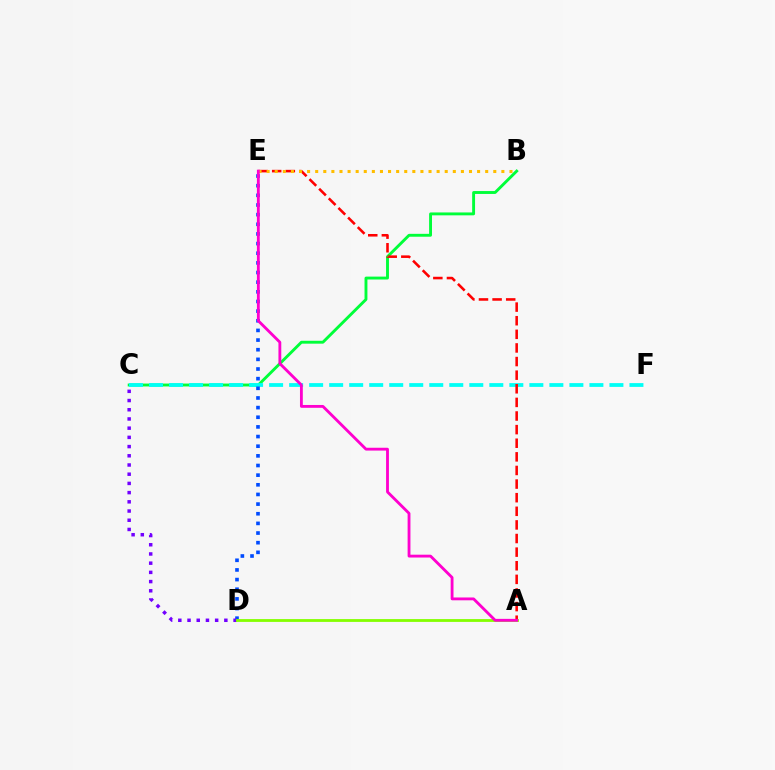{('B', 'C'): [{'color': '#00ff39', 'line_style': 'solid', 'thickness': 2.08}], ('C', 'F'): [{'color': '#00fff6', 'line_style': 'dashed', 'thickness': 2.72}], ('D', 'E'): [{'color': '#004bff', 'line_style': 'dotted', 'thickness': 2.62}], ('C', 'D'): [{'color': '#7200ff', 'line_style': 'dotted', 'thickness': 2.5}], ('A', 'E'): [{'color': '#ff0000', 'line_style': 'dashed', 'thickness': 1.85}, {'color': '#ff00cf', 'line_style': 'solid', 'thickness': 2.04}], ('B', 'E'): [{'color': '#ffbd00', 'line_style': 'dotted', 'thickness': 2.2}], ('A', 'D'): [{'color': '#84ff00', 'line_style': 'solid', 'thickness': 2.03}]}